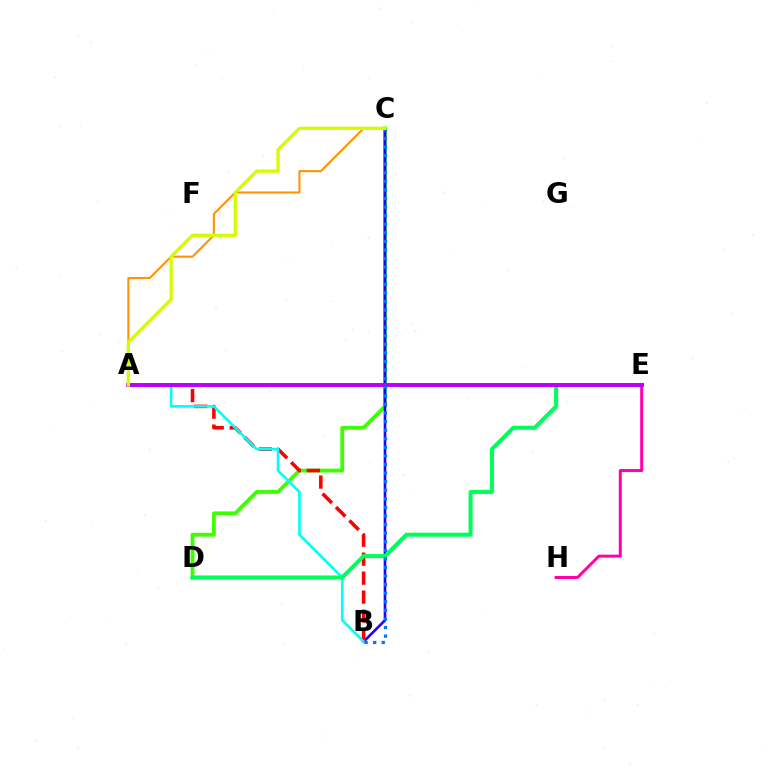{('C', 'D'): [{'color': '#3dff00', 'line_style': 'solid', 'thickness': 2.75}], ('E', 'H'): [{'color': '#ff00ac', 'line_style': 'solid', 'thickness': 2.14}], ('B', 'C'): [{'color': '#2500ff', 'line_style': 'solid', 'thickness': 1.89}, {'color': '#0074ff', 'line_style': 'dotted', 'thickness': 2.33}], ('A', 'C'): [{'color': '#ff9400', 'line_style': 'solid', 'thickness': 1.51}, {'color': '#d1ff00', 'line_style': 'solid', 'thickness': 2.41}], ('A', 'B'): [{'color': '#ff0000', 'line_style': 'dashed', 'thickness': 2.58}, {'color': '#00fff6', 'line_style': 'solid', 'thickness': 1.9}], ('D', 'E'): [{'color': '#00ff5c', 'line_style': 'solid', 'thickness': 2.93}], ('A', 'E'): [{'color': '#b900ff', 'line_style': 'solid', 'thickness': 2.83}]}